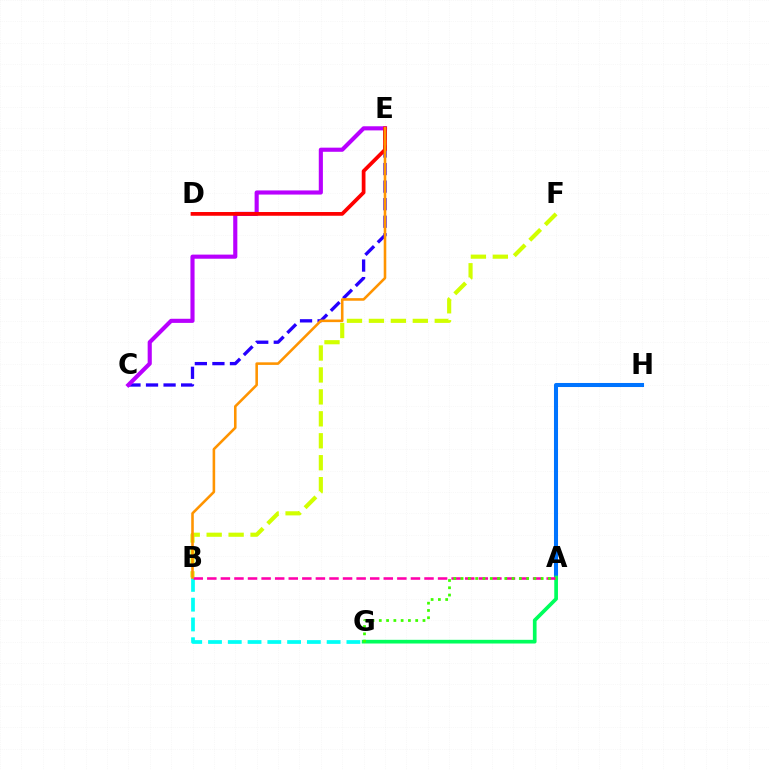{('A', 'H'): [{'color': '#0074ff', 'line_style': 'solid', 'thickness': 2.91}], ('C', 'E'): [{'color': '#2500ff', 'line_style': 'dashed', 'thickness': 2.39}, {'color': '#b900ff', 'line_style': 'solid', 'thickness': 2.97}], ('B', 'F'): [{'color': '#d1ff00', 'line_style': 'dashed', 'thickness': 2.98}], ('B', 'G'): [{'color': '#00fff6', 'line_style': 'dashed', 'thickness': 2.69}], ('A', 'G'): [{'color': '#00ff5c', 'line_style': 'solid', 'thickness': 2.66}, {'color': '#3dff00', 'line_style': 'dotted', 'thickness': 1.98}], ('A', 'B'): [{'color': '#ff00ac', 'line_style': 'dashed', 'thickness': 1.84}], ('D', 'E'): [{'color': '#ff0000', 'line_style': 'solid', 'thickness': 2.69}], ('B', 'E'): [{'color': '#ff9400', 'line_style': 'solid', 'thickness': 1.86}]}